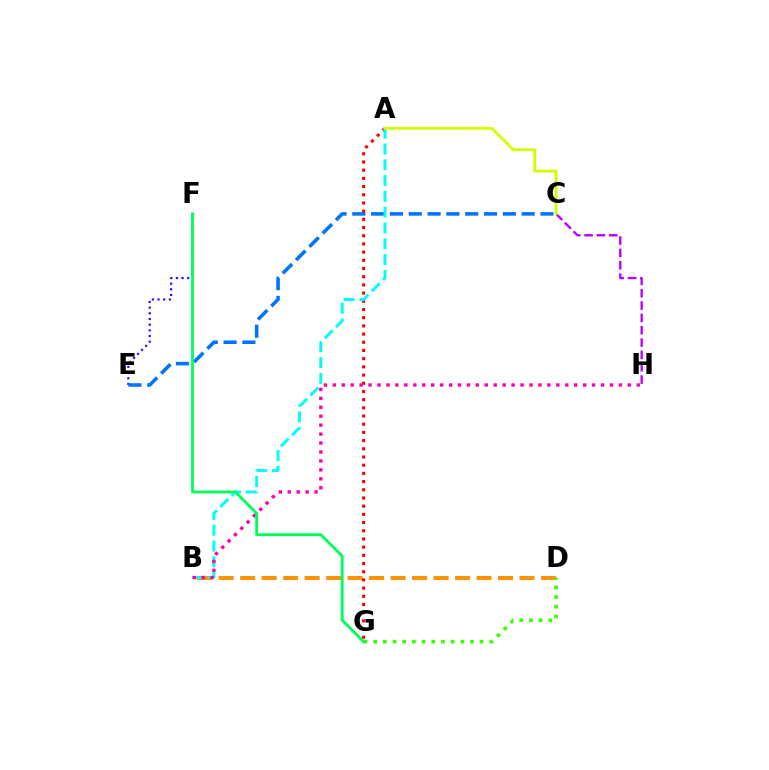{('B', 'D'): [{'color': '#ff9400', 'line_style': 'dashed', 'thickness': 2.92}], ('E', 'F'): [{'color': '#2500ff', 'line_style': 'dotted', 'thickness': 1.54}], ('C', 'E'): [{'color': '#0074ff', 'line_style': 'dashed', 'thickness': 2.56}], ('C', 'H'): [{'color': '#b900ff', 'line_style': 'dashed', 'thickness': 1.68}], ('A', 'G'): [{'color': '#ff0000', 'line_style': 'dotted', 'thickness': 2.23}], ('D', 'G'): [{'color': '#3dff00', 'line_style': 'dotted', 'thickness': 2.63}], ('A', 'B'): [{'color': '#00fff6', 'line_style': 'dashed', 'thickness': 2.15}], ('B', 'H'): [{'color': '#ff00ac', 'line_style': 'dotted', 'thickness': 2.43}], ('A', 'C'): [{'color': '#d1ff00', 'line_style': 'solid', 'thickness': 2.02}], ('F', 'G'): [{'color': '#00ff5c', 'line_style': 'solid', 'thickness': 2.04}]}